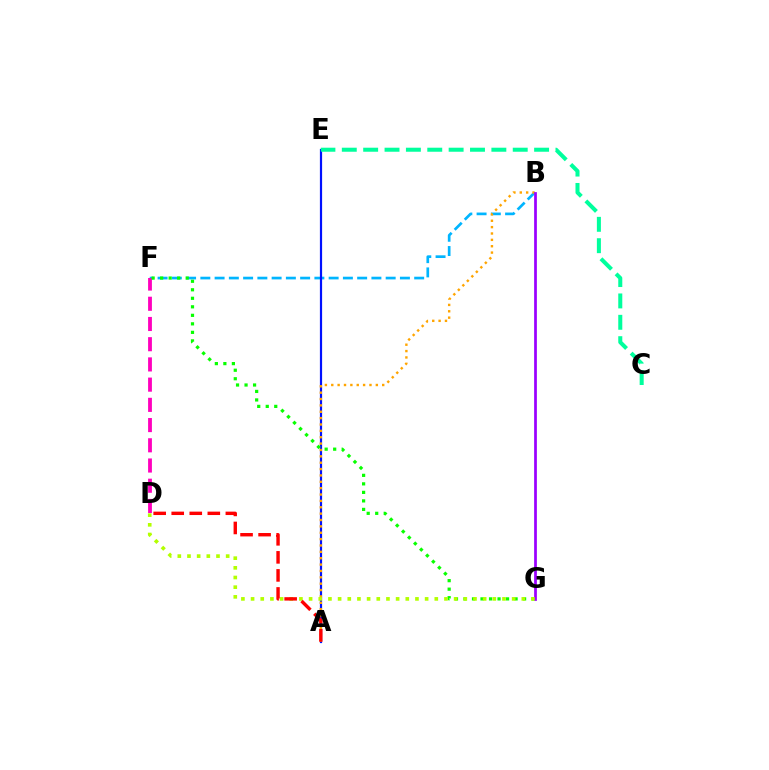{('B', 'F'): [{'color': '#00b5ff', 'line_style': 'dashed', 'thickness': 1.94}], ('A', 'E'): [{'color': '#0010ff', 'line_style': 'solid', 'thickness': 1.59}], ('D', 'F'): [{'color': '#ff00bd', 'line_style': 'dashed', 'thickness': 2.75}], ('F', 'G'): [{'color': '#08ff00', 'line_style': 'dotted', 'thickness': 2.31}], ('A', 'B'): [{'color': '#ffa500', 'line_style': 'dotted', 'thickness': 1.73}], ('C', 'E'): [{'color': '#00ff9d', 'line_style': 'dashed', 'thickness': 2.9}], ('B', 'G'): [{'color': '#9b00ff', 'line_style': 'solid', 'thickness': 1.98}], ('D', 'G'): [{'color': '#b3ff00', 'line_style': 'dotted', 'thickness': 2.63}], ('A', 'D'): [{'color': '#ff0000', 'line_style': 'dashed', 'thickness': 2.45}]}